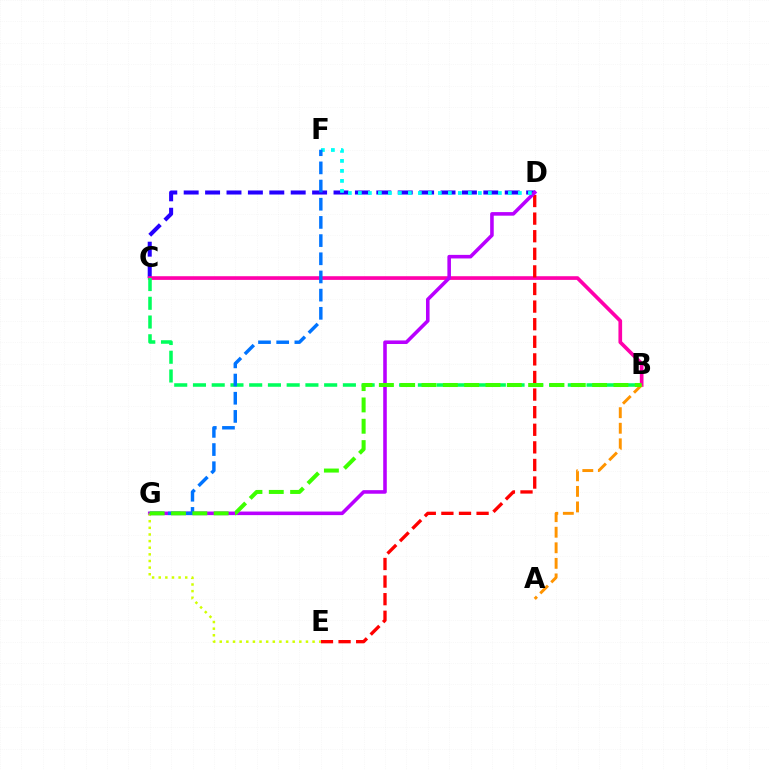{('C', 'D'): [{'color': '#2500ff', 'line_style': 'dashed', 'thickness': 2.91}], ('B', 'C'): [{'color': '#ff00ac', 'line_style': 'solid', 'thickness': 2.64}, {'color': '#00ff5c', 'line_style': 'dashed', 'thickness': 2.55}], ('D', 'E'): [{'color': '#ff0000', 'line_style': 'dashed', 'thickness': 2.39}], ('D', 'G'): [{'color': '#b900ff', 'line_style': 'solid', 'thickness': 2.57}], ('E', 'G'): [{'color': '#d1ff00', 'line_style': 'dotted', 'thickness': 1.8}], ('D', 'F'): [{'color': '#00fff6', 'line_style': 'dotted', 'thickness': 2.72}], ('A', 'B'): [{'color': '#ff9400', 'line_style': 'dashed', 'thickness': 2.11}], ('F', 'G'): [{'color': '#0074ff', 'line_style': 'dashed', 'thickness': 2.47}], ('B', 'G'): [{'color': '#3dff00', 'line_style': 'dashed', 'thickness': 2.9}]}